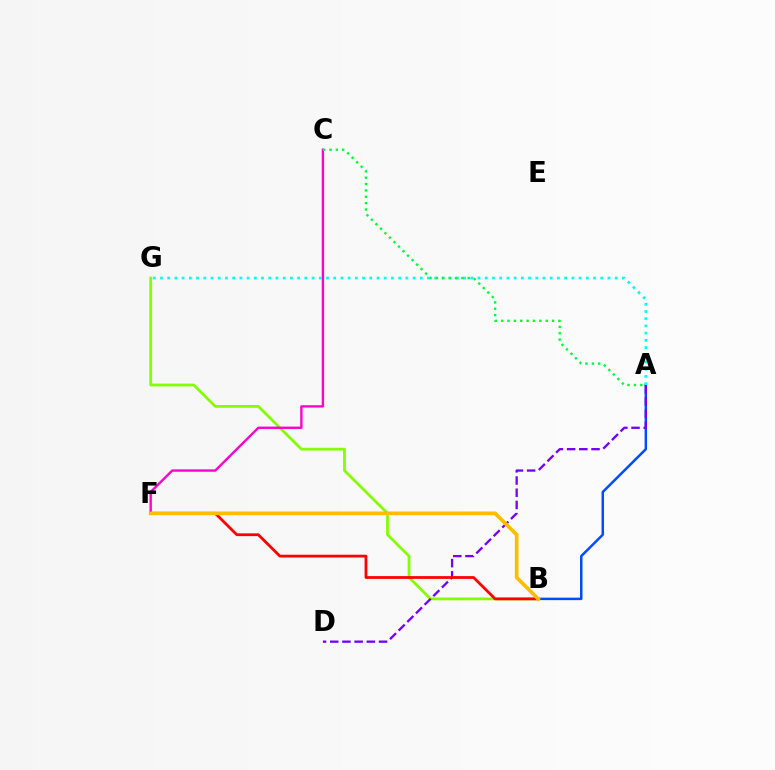{('A', 'B'): [{'color': '#004bff', 'line_style': 'solid', 'thickness': 1.78}], ('B', 'G'): [{'color': '#84ff00', 'line_style': 'solid', 'thickness': 1.99}], ('A', 'D'): [{'color': '#7200ff', 'line_style': 'dashed', 'thickness': 1.66}], ('C', 'F'): [{'color': '#ff00cf', 'line_style': 'solid', 'thickness': 1.71}], ('A', 'G'): [{'color': '#00fff6', 'line_style': 'dotted', 'thickness': 1.96}], ('B', 'F'): [{'color': '#ff0000', 'line_style': 'solid', 'thickness': 2.0}, {'color': '#ffbd00', 'line_style': 'solid', 'thickness': 2.66}], ('A', 'C'): [{'color': '#00ff39', 'line_style': 'dotted', 'thickness': 1.73}]}